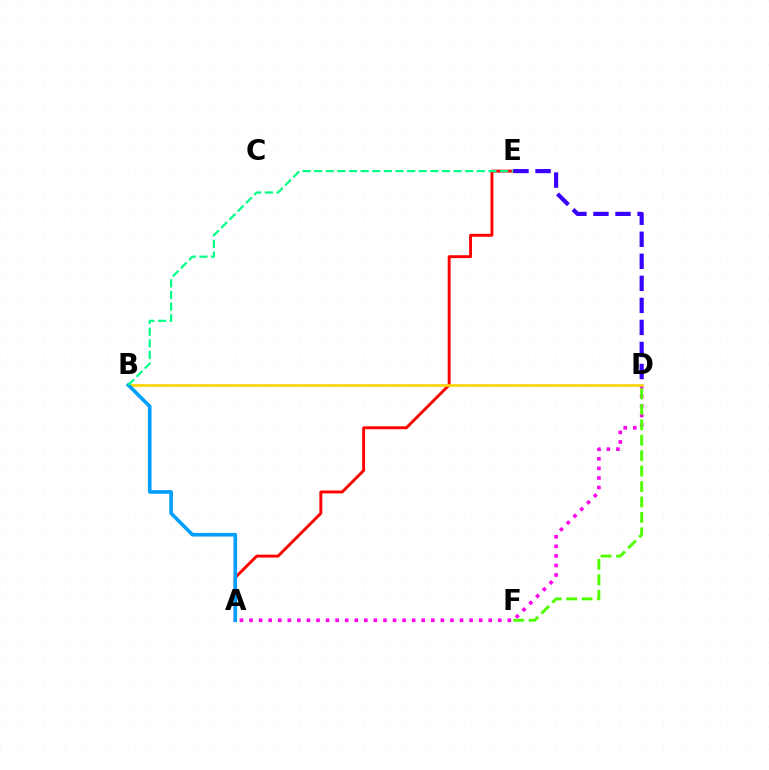{('A', 'D'): [{'color': '#ff00ed', 'line_style': 'dotted', 'thickness': 2.6}], ('A', 'E'): [{'color': '#ff0000', 'line_style': 'solid', 'thickness': 2.09}], ('D', 'F'): [{'color': '#4fff00', 'line_style': 'dashed', 'thickness': 2.1}], ('B', 'D'): [{'color': '#ffd500', 'line_style': 'solid', 'thickness': 1.93}], ('A', 'B'): [{'color': '#009eff', 'line_style': 'solid', 'thickness': 2.6}], ('B', 'E'): [{'color': '#00ff86', 'line_style': 'dashed', 'thickness': 1.58}], ('D', 'E'): [{'color': '#3700ff', 'line_style': 'dashed', 'thickness': 2.99}]}